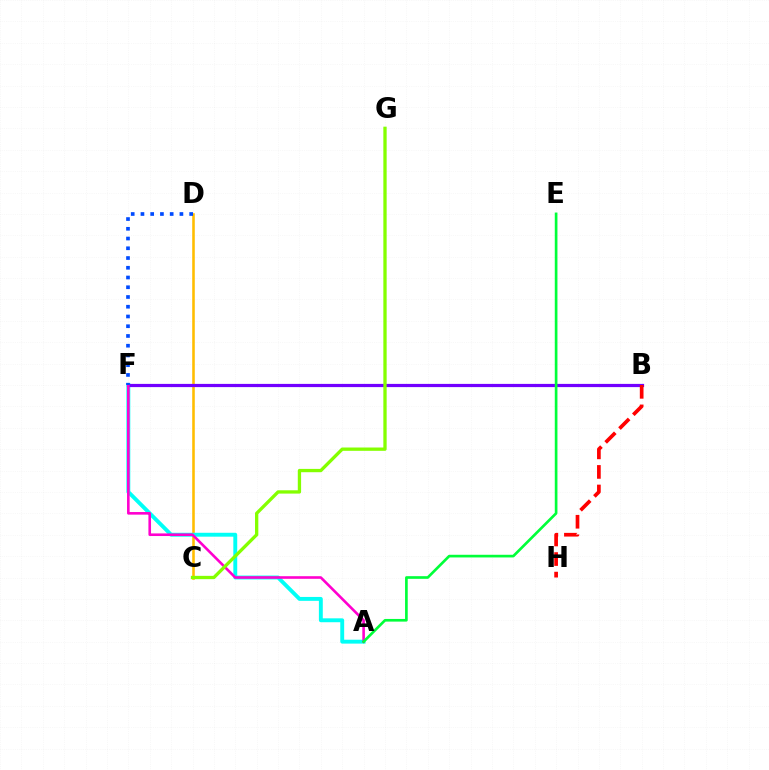{('C', 'D'): [{'color': '#ffbd00', 'line_style': 'solid', 'thickness': 1.85}], ('A', 'F'): [{'color': '#00fff6', 'line_style': 'solid', 'thickness': 2.8}, {'color': '#ff00cf', 'line_style': 'solid', 'thickness': 1.88}], ('B', 'F'): [{'color': '#7200ff', 'line_style': 'solid', 'thickness': 2.31}], ('B', 'H'): [{'color': '#ff0000', 'line_style': 'dashed', 'thickness': 2.66}], ('C', 'G'): [{'color': '#84ff00', 'line_style': 'solid', 'thickness': 2.38}], ('A', 'E'): [{'color': '#00ff39', 'line_style': 'solid', 'thickness': 1.92}], ('D', 'F'): [{'color': '#004bff', 'line_style': 'dotted', 'thickness': 2.65}]}